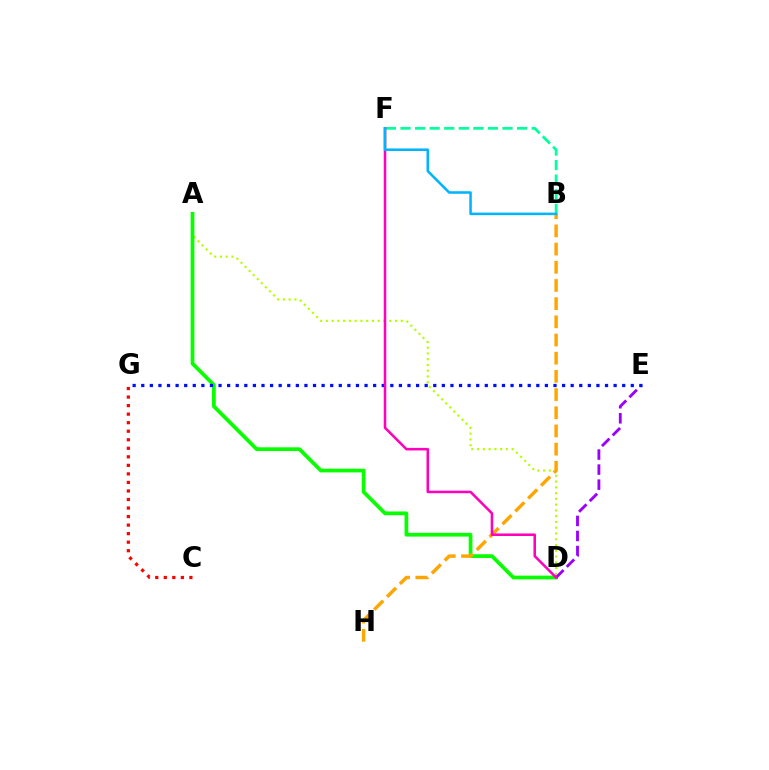{('A', 'D'): [{'color': '#b3ff00', 'line_style': 'dotted', 'thickness': 1.57}, {'color': '#08ff00', 'line_style': 'solid', 'thickness': 2.69}], ('B', 'H'): [{'color': '#ffa500', 'line_style': 'dashed', 'thickness': 2.47}], ('D', 'E'): [{'color': '#9b00ff', 'line_style': 'dashed', 'thickness': 2.04}], ('E', 'G'): [{'color': '#0010ff', 'line_style': 'dotted', 'thickness': 2.33}], ('C', 'G'): [{'color': '#ff0000', 'line_style': 'dotted', 'thickness': 2.32}], ('B', 'F'): [{'color': '#00ff9d', 'line_style': 'dashed', 'thickness': 1.98}, {'color': '#00b5ff', 'line_style': 'solid', 'thickness': 1.84}], ('D', 'F'): [{'color': '#ff00bd', 'line_style': 'solid', 'thickness': 1.83}]}